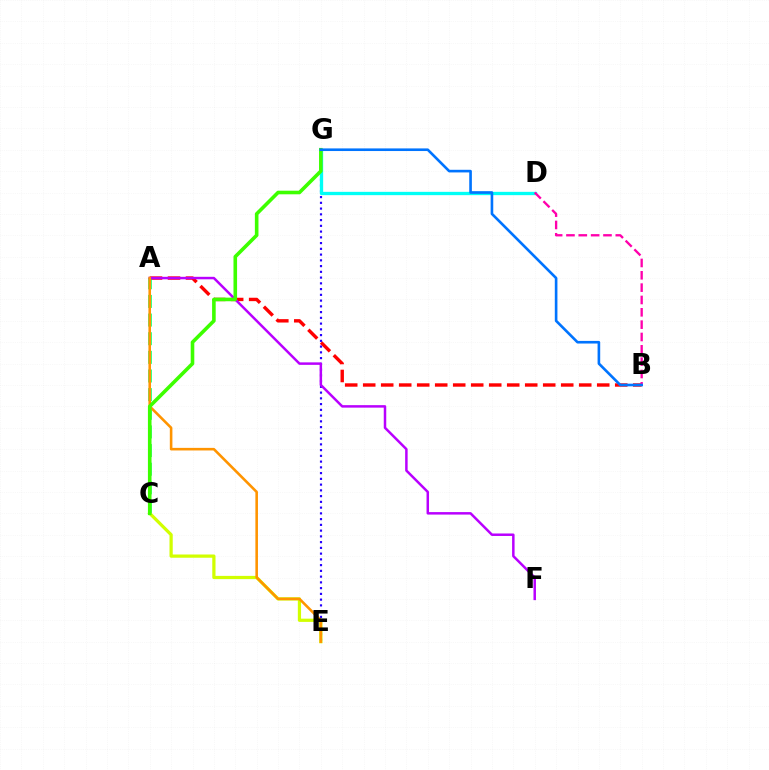{('A', 'B'): [{'color': '#ff0000', 'line_style': 'dashed', 'thickness': 2.45}], ('E', 'G'): [{'color': '#2500ff', 'line_style': 'dotted', 'thickness': 1.56}], ('A', 'C'): [{'color': '#00ff5c', 'line_style': 'dashed', 'thickness': 2.53}], ('D', 'G'): [{'color': '#00fff6', 'line_style': 'solid', 'thickness': 2.39}], ('C', 'E'): [{'color': '#d1ff00', 'line_style': 'solid', 'thickness': 2.33}], ('B', 'D'): [{'color': '#ff00ac', 'line_style': 'dashed', 'thickness': 1.68}], ('A', 'F'): [{'color': '#b900ff', 'line_style': 'solid', 'thickness': 1.79}], ('A', 'E'): [{'color': '#ff9400', 'line_style': 'solid', 'thickness': 1.86}], ('C', 'G'): [{'color': '#3dff00', 'line_style': 'solid', 'thickness': 2.59}], ('B', 'G'): [{'color': '#0074ff', 'line_style': 'solid', 'thickness': 1.89}]}